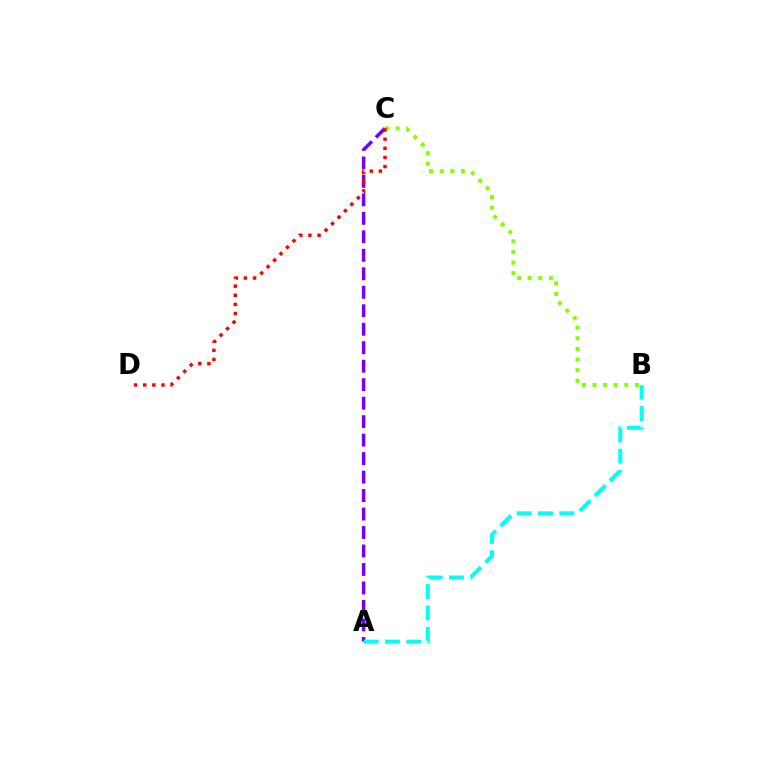{('A', 'C'): [{'color': '#7200ff', 'line_style': 'dashed', 'thickness': 2.51}], ('B', 'C'): [{'color': '#84ff00', 'line_style': 'dotted', 'thickness': 2.88}], ('A', 'B'): [{'color': '#00fff6', 'line_style': 'dashed', 'thickness': 2.9}], ('C', 'D'): [{'color': '#ff0000', 'line_style': 'dotted', 'thickness': 2.48}]}